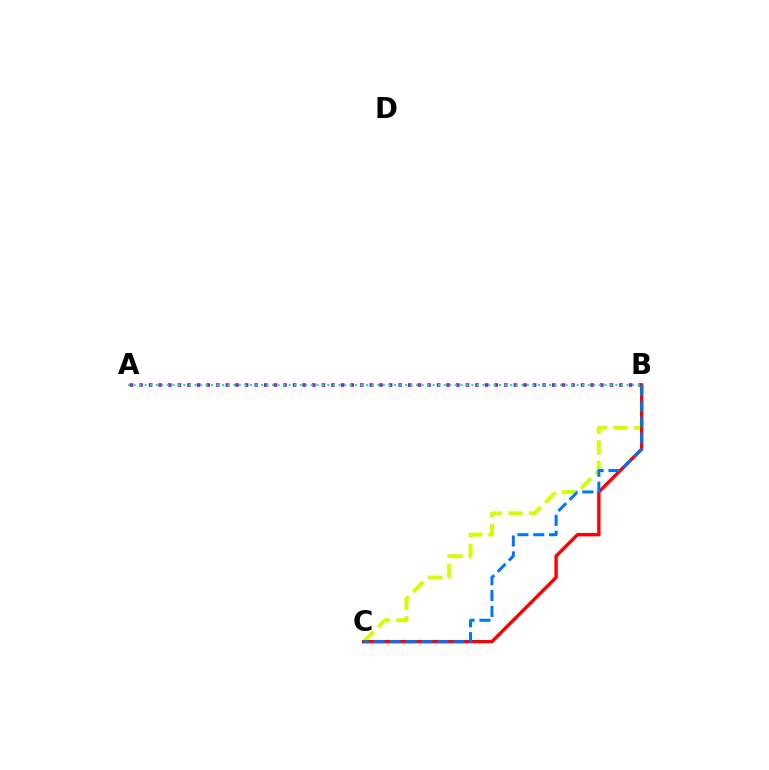{('B', 'C'): [{'color': '#d1ff00', 'line_style': 'dashed', 'thickness': 2.81}, {'color': '#ff0000', 'line_style': 'solid', 'thickness': 2.43}, {'color': '#0074ff', 'line_style': 'dashed', 'thickness': 2.15}], ('A', 'B'): [{'color': '#b900ff', 'line_style': 'dotted', 'thickness': 2.61}, {'color': '#00ff5c', 'line_style': 'dotted', 'thickness': 1.5}]}